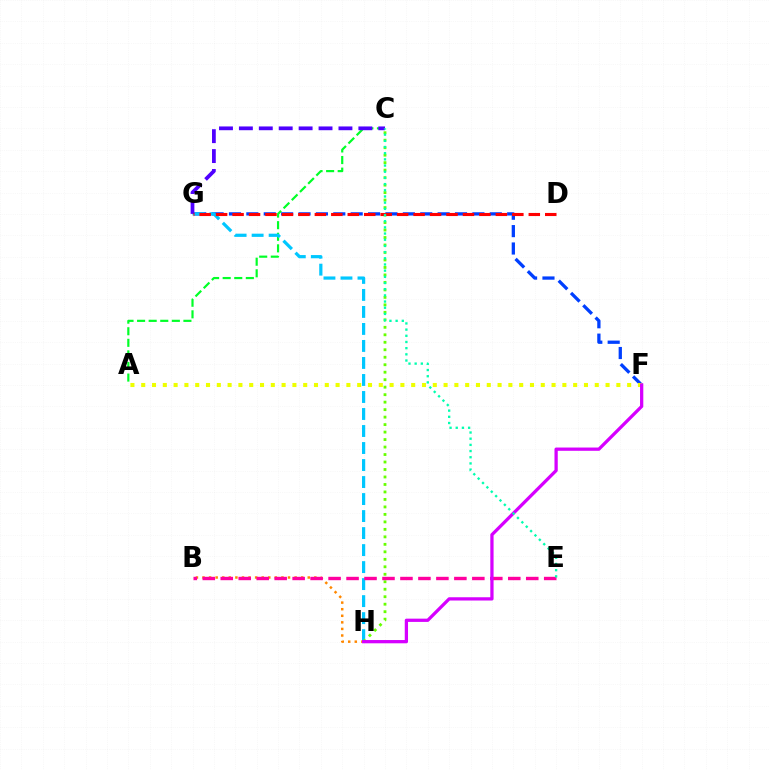{('F', 'G'): [{'color': '#003fff', 'line_style': 'dashed', 'thickness': 2.36}], ('A', 'C'): [{'color': '#00ff27', 'line_style': 'dashed', 'thickness': 1.57}], ('G', 'H'): [{'color': '#00c7ff', 'line_style': 'dashed', 'thickness': 2.31}], ('B', 'H'): [{'color': '#ff8800', 'line_style': 'dotted', 'thickness': 1.79}], ('C', 'H'): [{'color': '#66ff00', 'line_style': 'dotted', 'thickness': 2.03}], ('C', 'G'): [{'color': '#4f00ff', 'line_style': 'dashed', 'thickness': 2.7}], ('B', 'E'): [{'color': '#ff00a0', 'line_style': 'dashed', 'thickness': 2.44}], ('D', 'G'): [{'color': '#ff0000', 'line_style': 'dashed', 'thickness': 2.24}], ('A', 'F'): [{'color': '#eeff00', 'line_style': 'dotted', 'thickness': 2.93}], ('F', 'H'): [{'color': '#d600ff', 'line_style': 'solid', 'thickness': 2.35}], ('C', 'E'): [{'color': '#00ffaf', 'line_style': 'dotted', 'thickness': 1.68}]}